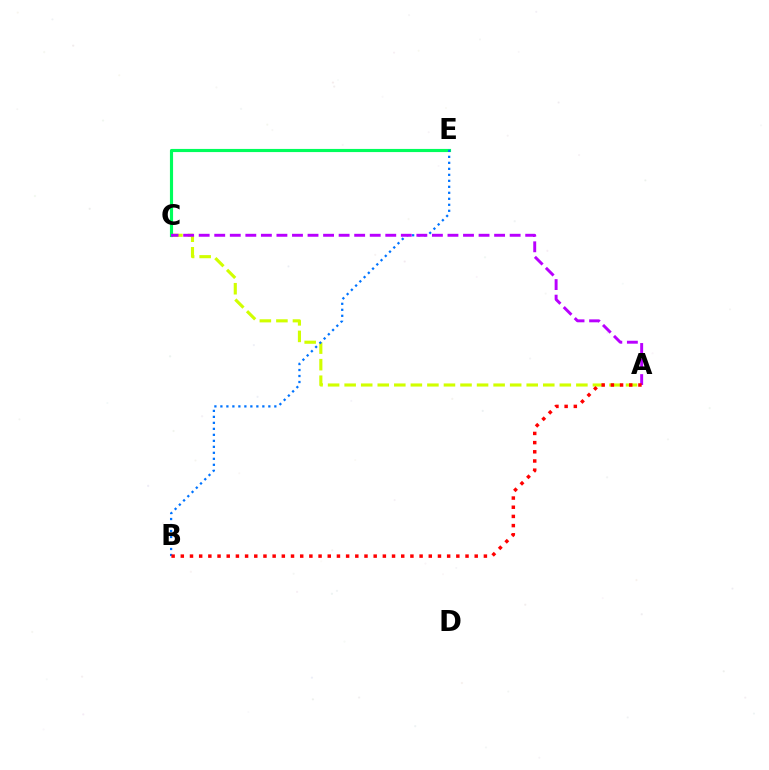{('A', 'C'): [{'color': '#d1ff00', 'line_style': 'dashed', 'thickness': 2.25}, {'color': '#b900ff', 'line_style': 'dashed', 'thickness': 2.11}], ('C', 'E'): [{'color': '#00ff5c', 'line_style': 'solid', 'thickness': 2.26}], ('B', 'E'): [{'color': '#0074ff', 'line_style': 'dotted', 'thickness': 1.63}], ('A', 'B'): [{'color': '#ff0000', 'line_style': 'dotted', 'thickness': 2.5}]}